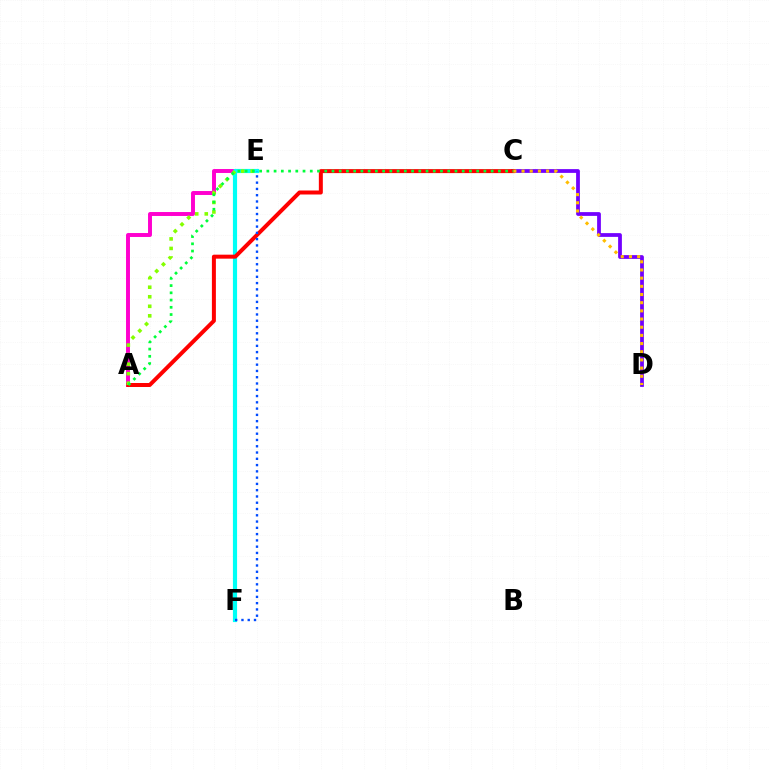{('A', 'E'): [{'color': '#ff00cf', 'line_style': 'solid', 'thickness': 2.83}, {'color': '#84ff00', 'line_style': 'dotted', 'thickness': 2.59}], ('C', 'D'): [{'color': '#7200ff', 'line_style': 'solid', 'thickness': 2.71}, {'color': '#ffbd00', 'line_style': 'dotted', 'thickness': 2.22}], ('E', 'F'): [{'color': '#00fff6', 'line_style': 'solid', 'thickness': 3.0}, {'color': '#004bff', 'line_style': 'dotted', 'thickness': 1.71}], ('A', 'C'): [{'color': '#ff0000', 'line_style': 'solid', 'thickness': 2.87}, {'color': '#00ff39', 'line_style': 'dotted', 'thickness': 1.97}]}